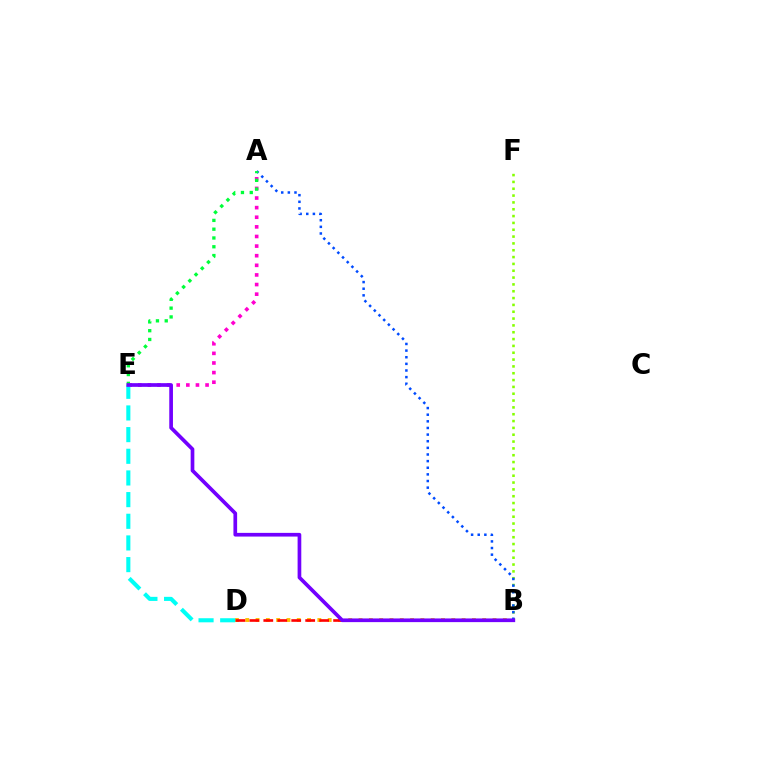{('B', 'D'): [{'color': '#ffbd00', 'line_style': 'dotted', 'thickness': 2.8}, {'color': '#ff0000', 'line_style': 'dashed', 'thickness': 1.9}], ('A', 'E'): [{'color': '#ff00cf', 'line_style': 'dotted', 'thickness': 2.61}, {'color': '#00ff39', 'line_style': 'dotted', 'thickness': 2.39}], ('B', 'F'): [{'color': '#84ff00', 'line_style': 'dotted', 'thickness': 1.86}], ('A', 'B'): [{'color': '#004bff', 'line_style': 'dotted', 'thickness': 1.8}], ('D', 'E'): [{'color': '#00fff6', 'line_style': 'dashed', 'thickness': 2.94}], ('B', 'E'): [{'color': '#7200ff', 'line_style': 'solid', 'thickness': 2.66}]}